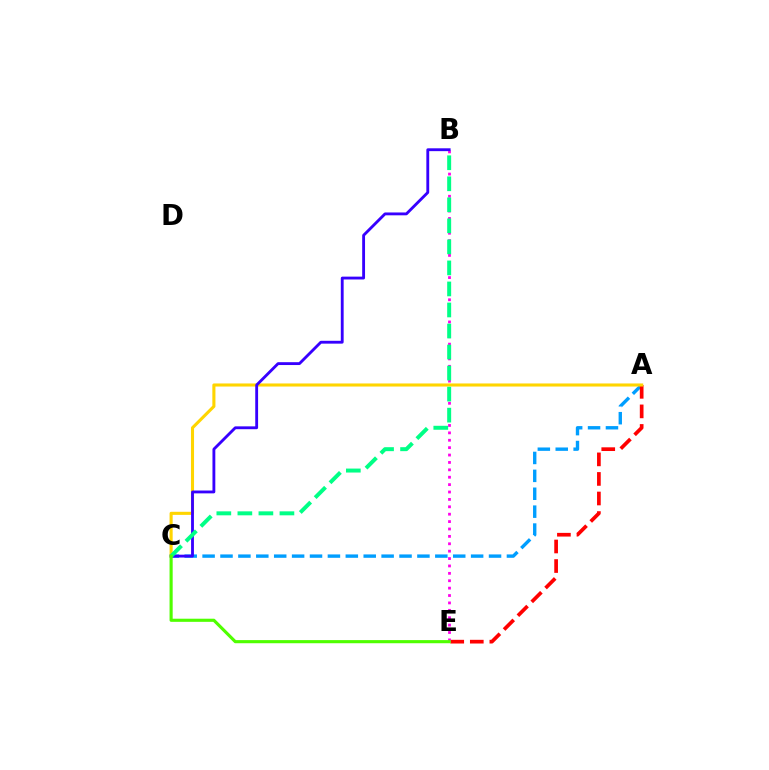{('A', 'C'): [{'color': '#009eff', 'line_style': 'dashed', 'thickness': 2.43}, {'color': '#ffd500', 'line_style': 'solid', 'thickness': 2.22}], ('A', 'E'): [{'color': '#ff0000', 'line_style': 'dashed', 'thickness': 2.66}], ('B', 'E'): [{'color': '#ff00ed', 'line_style': 'dotted', 'thickness': 2.01}], ('B', 'C'): [{'color': '#3700ff', 'line_style': 'solid', 'thickness': 2.05}, {'color': '#00ff86', 'line_style': 'dashed', 'thickness': 2.86}], ('C', 'E'): [{'color': '#4fff00', 'line_style': 'solid', 'thickness': 2.25}]}